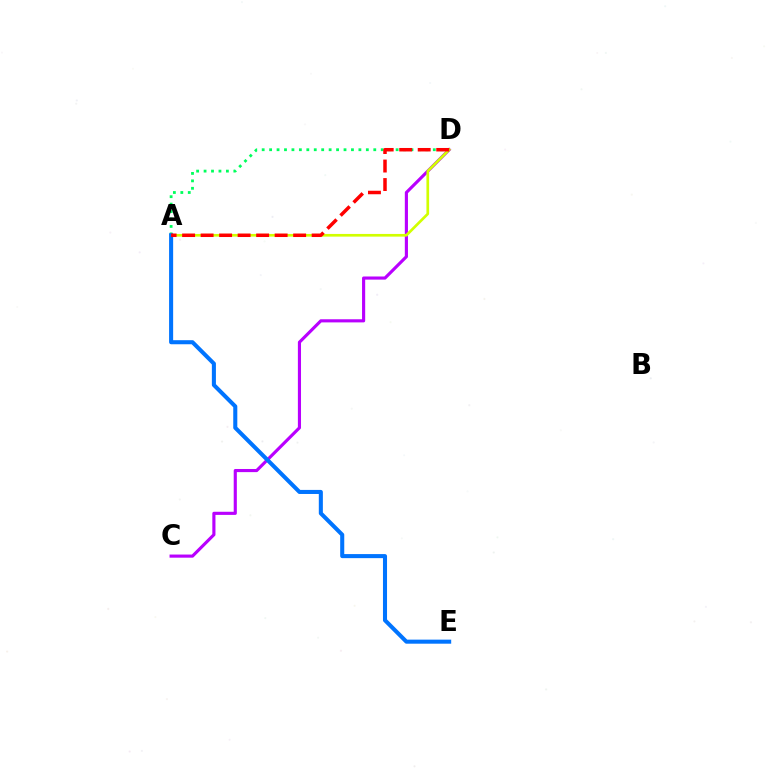{('C', 'D'): [{'color': '#b900ff', 'line_style': 'solid', 'thickness': 2.26}], ('A', 'D'): [{'color': '#d1ff00', 'line_style': 'solid', 'thickness': 1.93}, {'color': '#00ff5c', 'line_style': 'dotted', 'thickness': 2.02}, {'color': '#ff0000', 'line_style': 'dashed', 'thickness': 2.51}], ('A', 'E'): [{'color': '#0074ff', 'line_style': 'solid', 'thickness': 2.92}]}